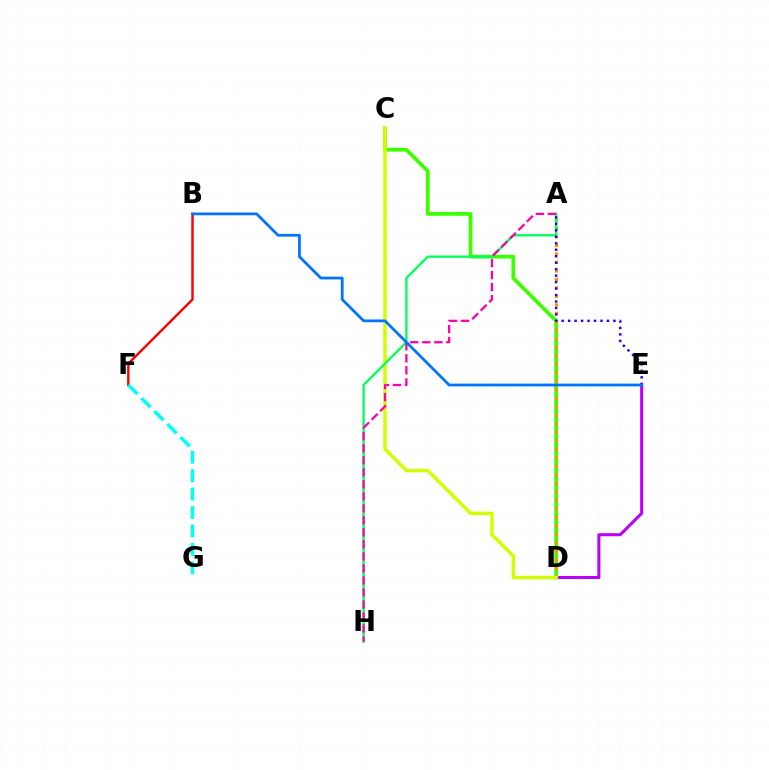{('D', 'E'): [{'color': '#b900ff', 'line_style': 'solid', 'thickness': 2.2}], ('C', 'D'): [{'color': '#3dff00', 'line_style': 'solid', 'thickness': 2.7}, {'color': '#d1ff00', 'line_style': 'solid', 'thickness': 2.51}], ('A', 'D'): [{'color': '#ff9400', 'line_style': 'dotted', 'thickness': 2.31}], ('A', 'H'): [{'color': '#00ff5c', 'line_style': 'solid', 'thickness': 1.67}, {'color': '#ff00ac', 'line_style': 'dashed', 'thickness': 1.63}], ('B', 'F'): [{'color': '#ff0000', 'line_style': 'solid', 'thickness': 1.73}], ('A', 'E'): [{'color': '#2500ff', 'line_style': 'dotted', 'thickness': 1.76}], ('F', 'G'): [{'color': '#00fff6', 'line_style': 'dashed', 'thickness': 2.51}], ('B', 'E'): [{'color': '#0074ff', 'line_style': 'solid', 'thickness': 1.99}]}